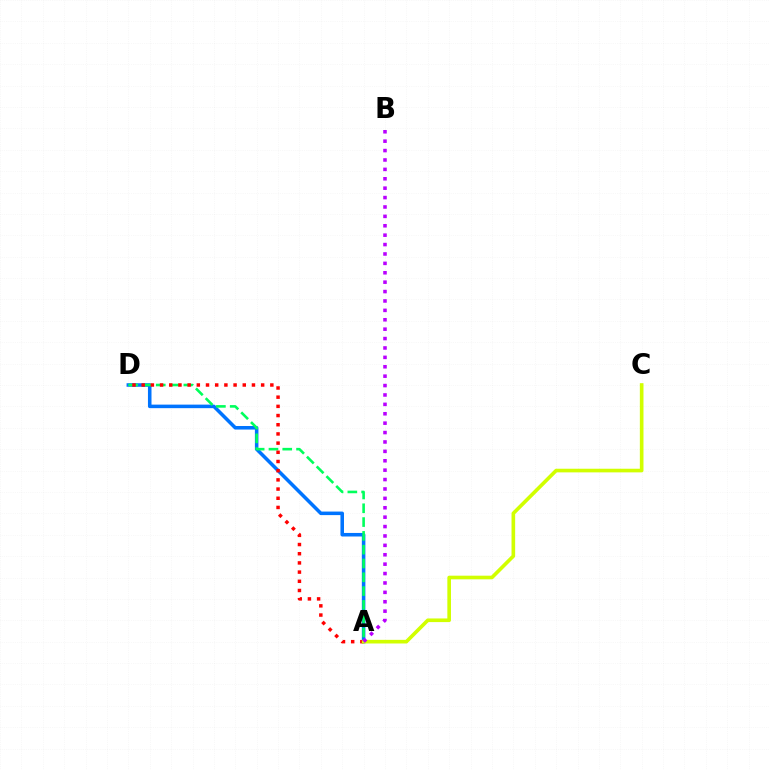{('A', 'D'): [{'color': '#0074ff', 'line_style': 'solid', 'thickness': 2.55}, {'color': '#00ff5c', 'line_style': 'dashed', 'thickness': 1.87}, {'color': '#ff0000', 'line_style': 'dotted', 'thickness': 2.5}], ('A', 'C'): [{'color': '#d1ff00', 'line_style': 'solid', 'thickness': 2.62}], ('A', 'B'): [{'color': '#b900ff', 'line_style': 'dotted', 'thickness': 2.55}]}